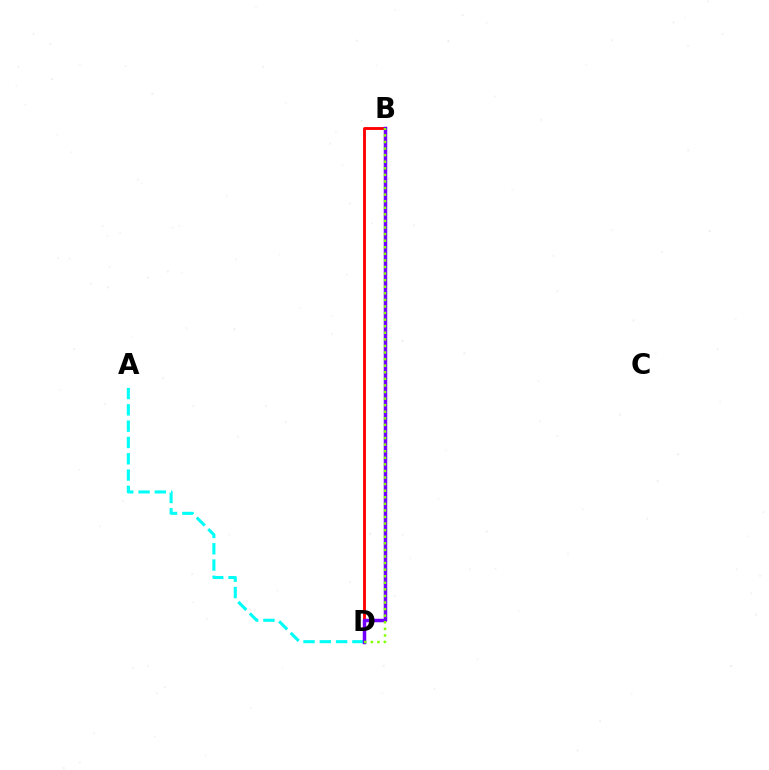{('B', 'D'): [{'color': '#ff0000', 'line_style': 'solid', 'thickness': 2.06}, {'color': '#7200ff', 'line_style': 'solid', 'thickness': 2.51}, {'color': '#84ff00', 'line_style': 'dotted', 'thickness': 1.79}], ('A', 'D'): [{'color': '#00fff6', 'line_style': 'dashed', 'thickness': 2.21}]}